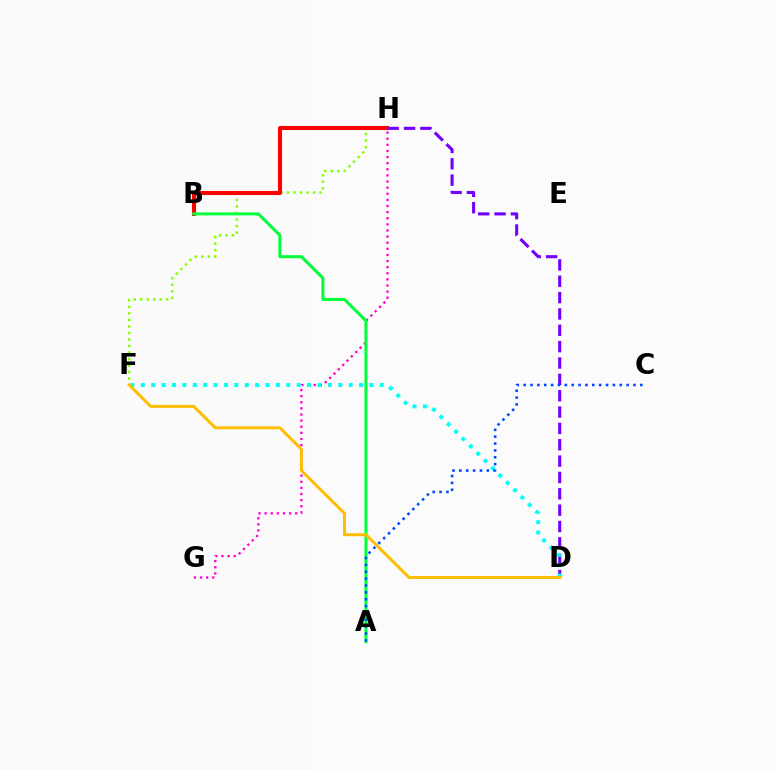{('G', 'H'): [{'color': '#ff00cf', 'line_style': 'dotted', 'thickness': 1.66}], ('F', 'H'): [{'color': '#84ff00', 'line_style': 'dotted', 'thickness': 1.77}], ('B', 'H'): [{'color': '#ff0000', 'line_style': 'solid', 'thickness': 2.93}], ('A', 'B'): [{'color': '#00ff39', 'line_style': 'solid', 'thickness': 2.16}], ('D', 'H'): [{'color': '#7200ff', 'line_style': 'dashed', 'thickness': 2.22}], ('D', 'F'): [{'color': '#00fff6', 'line_style': 'dotted', 'thickness': 2.82}, {'color': '#ffbd00', 'line_style': 'solid', 'thickness': 2.13}], ('A', 'C'): [{'color': '#004bff', 'line_style': 'dotted', 'thickness': 1.86}]}